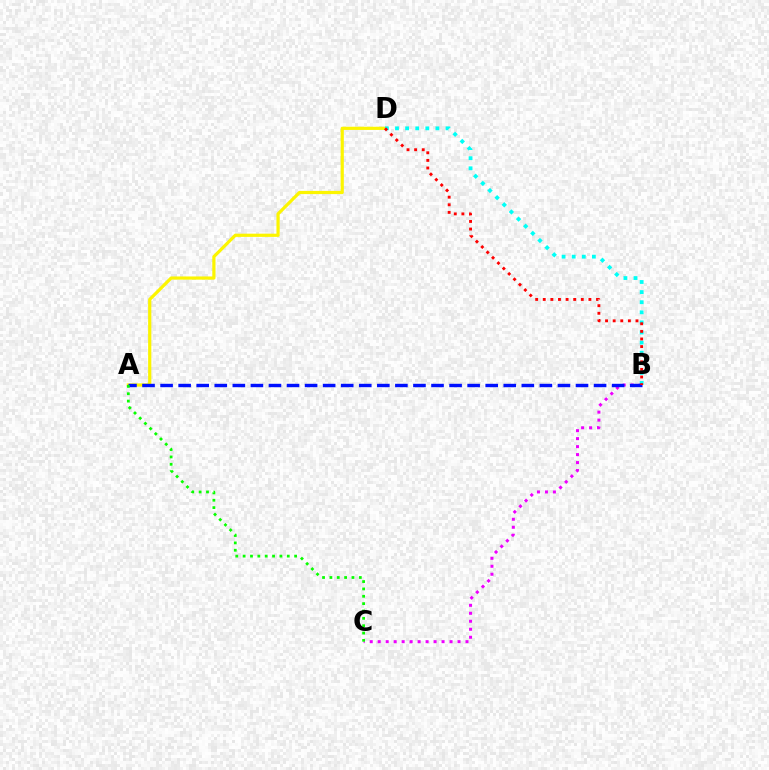{('A', 'D'): [{'color': '#fcf500', 'line_style': 'solid', 'thickness': 2.3}], ('B', 'C'): [{'color': '#ee00ff', 'line_style': 'dotted', 'thickness': 2.17}], ('B', 'D'): [{'color': '#00fff6', 'line_style': 'dotted', 'thickness': 2.74}, {'color': '#ff0000', 'line_style': 'dotted', 'thickness': 2.07}], ('A', 'B'): [{'color': '#0010ff', 'line_style': 'dashed', 'thickness': 2.45}], ('A', 'C'): [{'color': '#08ff00', 'line_style': 'dotted', 'thickness': 2.0}]}